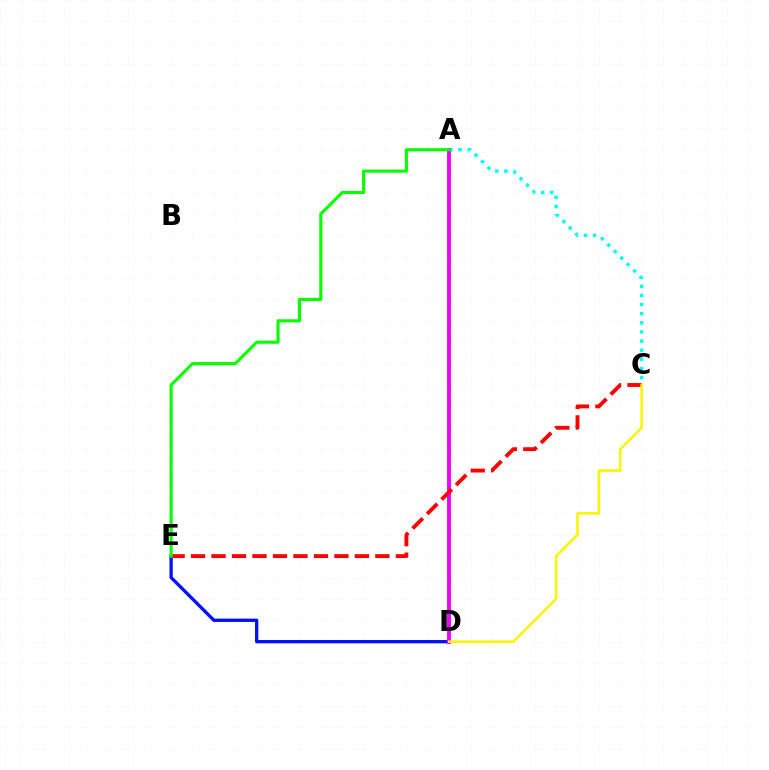{('A', 'C'): [{'color': '#00fff6', 'line_style': 'dotted', 'thickness': 2.48}], ('D', 'E'): [{'color': '#0010ff', 'line_style': 'solid', 'thickness': 2.37}], ('A', 'D'): [{'color': '#ee00ff', 'line_style': 'solid', 'thickness': 2.8}], ('C', 'E'): [{'color': '#ff0000', 'line_style': 'dashed', 'thickness': 2.78}], ('A', 'E'): [{'color': '#08ff00', 'line_style': 'solid', 'thickness': 2.24}], ('C', 'D'): [{'color': '#fcf500', 'line_style': 'solid', 'thickness': 1.84}]}